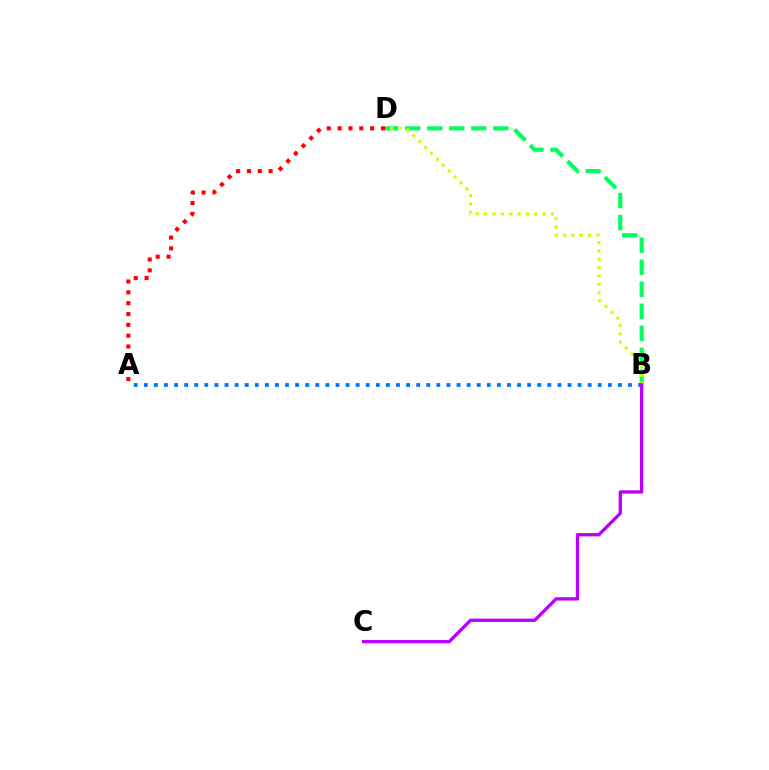{('B', 'D'): [{'color': '#00ff5c', 'line_style': 'dashed', 'thickness': 2.99}, {'color': '#d1ff00', 'line_style': 'dotted', 'thickness': 2.27}], ('A', 'D'): [{'color': '#ff0000', 'line_style': 'dotted', 'thickness': 2.94}], ('A', 'B'): [{'color': '#0074ff', 'line_style': 'dotted', 'thickness': 2.74}], ('B', 'C'): [{'color': '#b900ff', 'line_style': 'solid', 'thickness': 2.38}]}